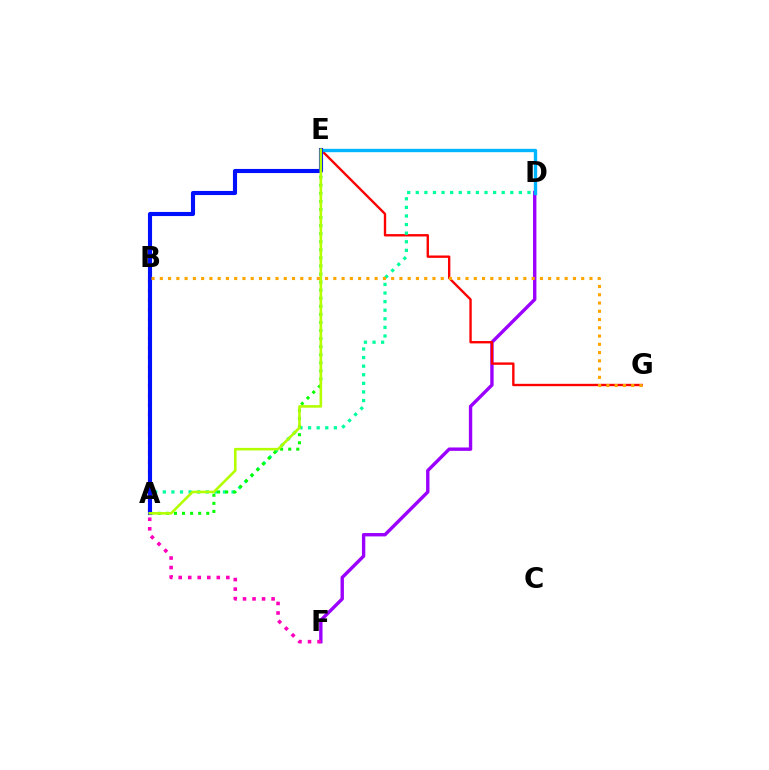{('D', 'F'): [{'color': '#9b00ff', 'line_style': 'solid', 'thickness': 2.43}], ('B', 'F'): [{'color': '#ff00bd', 'line_style': 'dotted', 'thickness': 2.59}], ('E', 'G'): [{'color': '#ff0000', 'line_style': 'solid', 'thickness': 1.7}], ('D', 'E'): [{'color': '#00b5ff', 'line_style': 'solid', 'thickness': 2.42}], ('A', 'D'): [{'color': '#00ff9d', 'line_style': 'dotted', 'thickness': 2.33}], ('A', 'E'): [{'color': '#08ff00', 'line_style': 'dotted', 'thickness': 2.19}, {'color': '#0010ff', 'line_style': 'solid', 'thickness': 2.96}, {'color': '#b3ff00', 'line_style': 'solid', 'thickness': 1.87}], ('B', 'G'): [{'color': '#ffa500', 'line_style': 'dotted', 'thickness': 2.24}]}